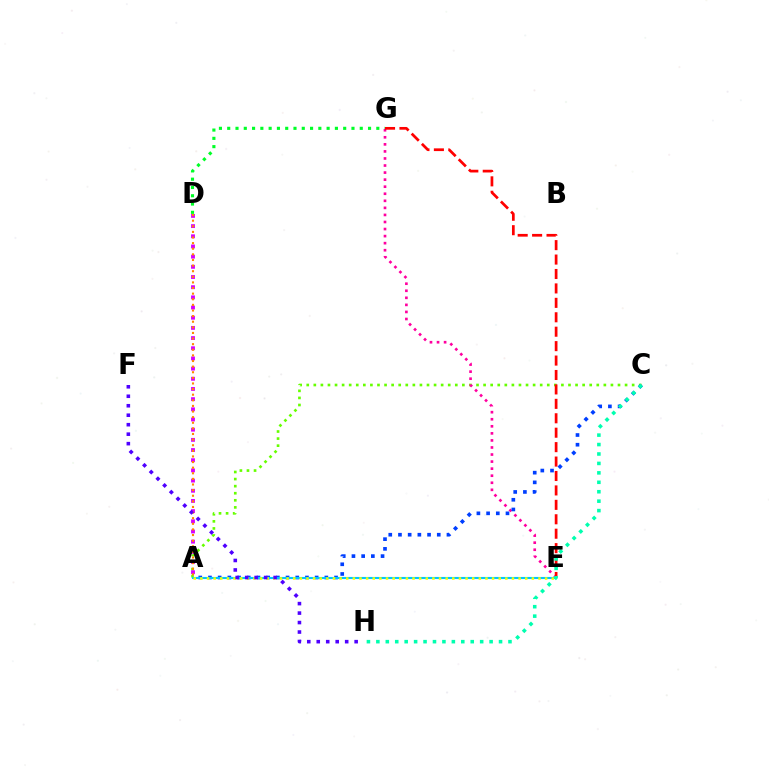{('D', 'G'): [{'color': '#00ff27', 'line_style': 'dotted', 'thickness': 2.25}], ('A', 'C'): [{'color': '#66ff00', 'line_style': 'dotted', 'thickness': 1.92}, {'color': '#003fff', 'line_style': 'dotted', 'thickness': 2.64}], ('E', 'G'): [{'color': '#ff00a0', 'line_style': 'dotted', 'thickness': 1.92}, {'color': '#ff0000', 'line_style': 'dashed', 'thickness': 1.96}], ('A', 'D'): [{'color': '#d600ff', 'line_style': 'dotted', 'thickness': 2.77}, {'color': '#ff8800', 'line_style': 'dotted', 'thickness': 1.53}], ('A', 'E'): [{'color': '#00c7ff', 'line_style': 'solid', 'thickness': 1.52}, {'color': '#eeff00', 'line_style': 'dotted', 'thickness': 1.8}], ('C', 'H'): [{'color': '#00ffaf', 'line_style': 'dotted', 'thickness': 2.56}], ('F', 'H'): [{'color': '#4f00ff', 'line_style': 'dotted', 'thickness': 2.57}]}